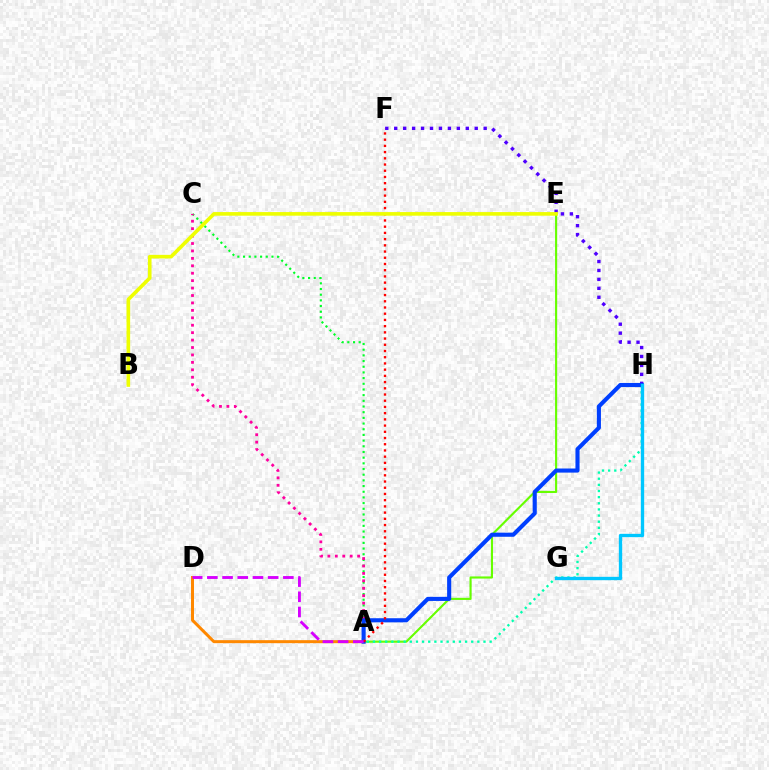{('A', 'E'): [{'color': '#66ff00', 'line_style': 'solid', 'thickness': 1.54}], ('A', 'C'): [{'color': '#00ff27', 'line_style': 'dotted', 'thickness': 1.54}, {'color': '#ff00a0', 'line_style': 'dotted', 'thickness': 2.02}], ('F', 'H'): [{'color': '#4f00ff', 'line_style': 'dotted', 'thickness': 2.43}], ('A', 'H'): [{'color': '#00ffaf', 'line_style': 'dotted', 'thickness': 1.67}, {'color': '#003fff', 'line_style': 'solid', 'thickness': 2.95}], ('A', 'D'): [{'color': '#ff8800', 'line_style': 'solid', 'thickness': 2.16}, {'color': '#d600ff', 'line_style': 'dashed', 'thickness': 2.06}], ('A', 'F'): [{'color': '#ff0000', 'line_style': 'dotted', 'thickness': 1.69}], ('G', 'H'): [{'color': '#00c7ff', 'line_style': 'solid', 'thickness': 2.4}], ('B', 'E'): [{'color': '#eeff00', 'line_style': 'solid', 'thickness': 2.61}]}